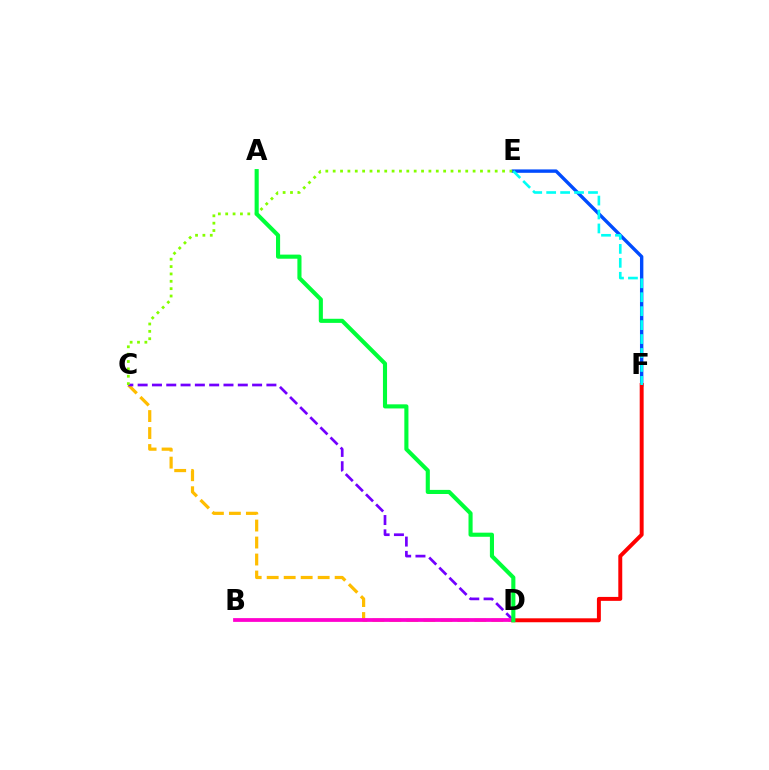{('C', 'D'): [{'color': '#ffbd00', 'line_style': 'dashed', 'thickness': 2.31}, {'color': '#7200ff', 'line_style': 'dashed', 'thickness': 1.94}], ('E', 'F'): [{'color': '#004bff', 'line_style': 'solid', 'thickness': 2.44}, {'color': '#00fff6', 'line_style': 'dashed', 'thickness': 1.89}], ('C', 'E'): [{'color': '#84ff00', 'line_style': 'dotted', 'thickness': 2.0}], ('B', 'D'): [{'color': '#ff00cf', 'line_style': 'solid', 'thickness': 2.71}], ('D', 'F'): [{'color': '#ff0000', 'line_style': 'solid', 'thickness': 2.84}], ('A', 'D'): [{'color': '#00ff39', 'line_style': 'solid', 'thickness': 2.96}]}